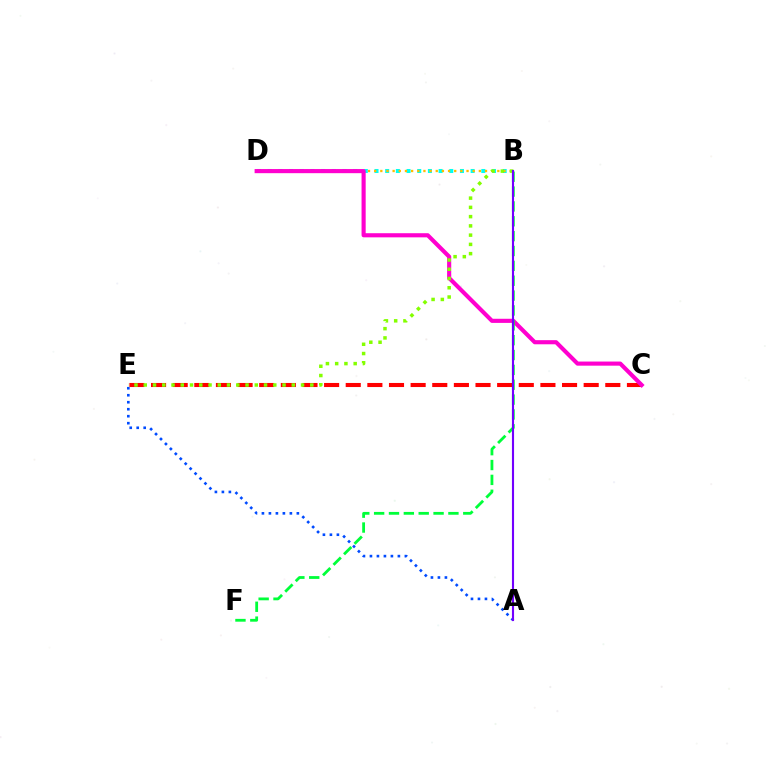{('B', 'D'): [{'color': '#00fff6', 'line_style': 'dotted', 'thickness': 2.9}, {'color': '#ffbd00', 'line_style': 'dotted', 'thickness': 1.67}], ('C', 'E'): [{'color': '#ff0000', 'line_style': 'dashed', 'thickness': 2.94}], ('C', 'D'): [{'color': '#ff00cf', 'line_style': 'solid', 'thickness': 2.97}], ('A', 'E'): [{'color': '#004bff', 'line_style': 'dotted', 'thickness': 1.9}], ('B', 'F'): [{'color': '#00ff39', 'line_style': 'dashed', 'thickness': 2.02}], ('B', 'E'): [{'color': '#84ff00', 'line_style': 'dotted', 'thickness': 2.51}], ('A', 'B'): [{'color': '#7200ff', 'line_style': 'solid', 'thickness': 1.53}]}